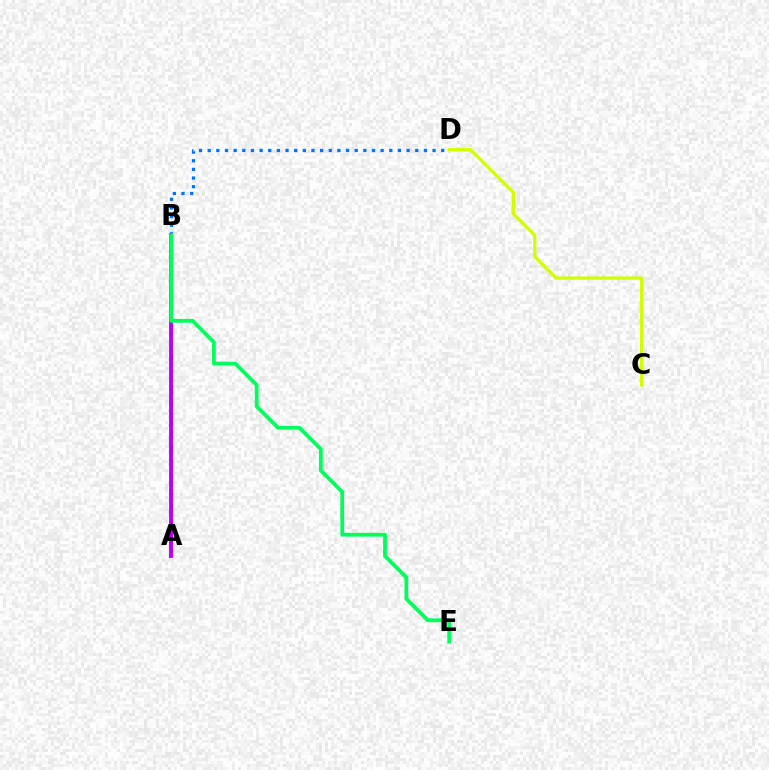{('B', 'D'): [{'color': '#0074ff', 'line_style': 'dotted', 'thickness': 2.35}], ('A', 'B'): [{'color': '#ff0000', 'line_style': 'dashed', 'thickness': 2.03}, {'color': '#b900ff', 'line_style': 'solid', 'thickness': 2.78}], ('B', 'E'): [{'color': '#00ff5c', 'line_style': 'solid', 'thickness': 2.72}], ('C', 'D'): [{'color': '#d1ff00', 'line_style': 'solid', 'thickness': 2.38}]}